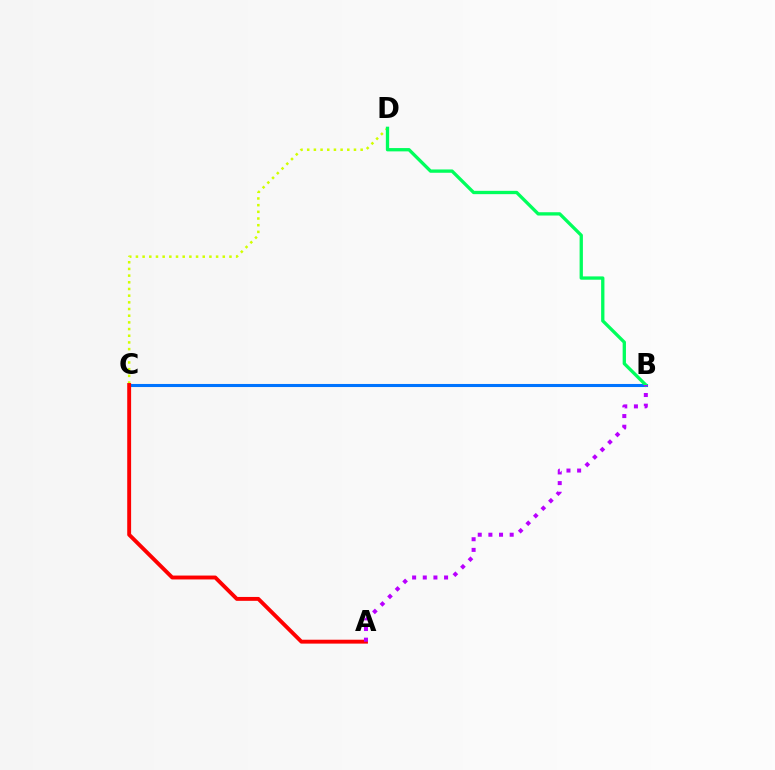{('B', 'C'): [{'color': '#0074ff', 'line_style': 'solid', 'thickness': 2.21}], ('C', 'D'): [{'color': '#d1ff00', 'line_style': 'dotted', 'thickness': 1.82}], ('B', 'D'): [{'color': '#00ff5c', 'line_style': 'solid', 'thickness': 2.38}], ('A', 'C'): [{'color': '#ff0000', 'line_style': 'solid', 'thickness': 2.8}], ('A', 'B'): [{'color': '#b900ff', 'line_style': 'dotted', 'thickness': 2.89}]}